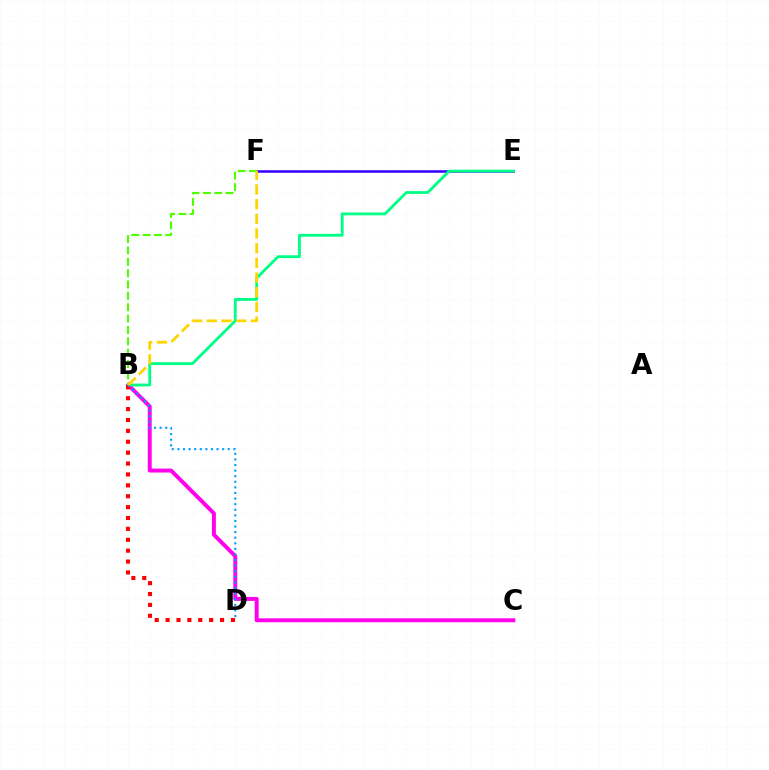{('B', 'C'): [{'color': '#ff00ed', 'line_style': 'solid', 'thickness': 2.84}], ('E', 'F'): [{'color': '#3700ff', 'line_style': 'solid', 'thickness': 1.82}], ('B', 'F'): [{'color': '#4fff00', 'line_style': 'dashed', 'thickness': 1.54}, {'color': '#ffd500', 'line_style': 'dashed', 'thickness': 2.0}], ('B', 'E'): [{'color': '#00ff86', 'line_style': 'solid', 'thickness': 2.04}], ('B', 'D'): [{'color': '#ff0000', 'line_style': 'dotted', 'thickness': 2.96}, {'color': '#009eff', 'line_style': 'dotted', 'thickness': 1.52}]}